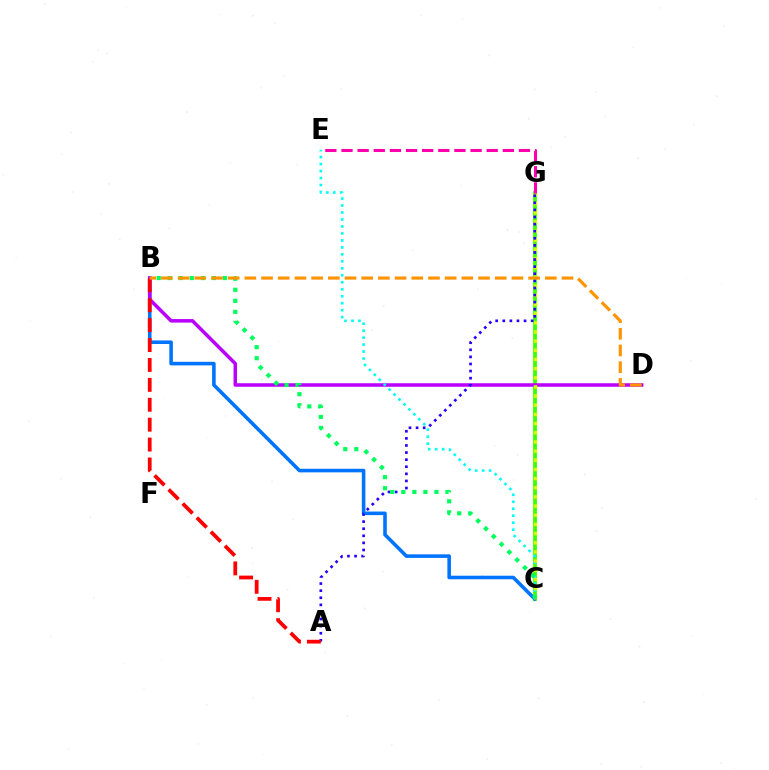{('C', 'G'): [{'color': '#3dff00', 'line_style': 'solid', 'thickness': 2.72}, {'color': '#d1ff00', 'line_style': 'dotted', 'thickness': 2.49}], ('B', 'C'): [{'color': '#0074ff', 'line_style': 'solid', 'thickness': 2.58}, {'color': '#00ff5c', 'line_style': 'dotted', 'thickness': 3.0}], ('B', 'D'): [{'color': '#b900ff', 'line_style': 'solid', 'thickness': 2.53}, {'color': '#ff9400', 'line_style': 'dashed', 'thickness': 2.27}], ('C', 'E'): [{'color': '#00fff6', 'line_style': 'dotted', 'thickness': 1.9}], ('A', 'G'): [{'color': '#2500ff', 'line_style': 'dotted', 'thickness': 1.93}], ('A', 'B'): [{'color': '#ff0000', 'line_style': 'dashed', 'thickness': 2.7}], ('E', 'G'): [{'color': '#ff00ac', 'line_style': 'dashed', 'thickness': 2.19}]}